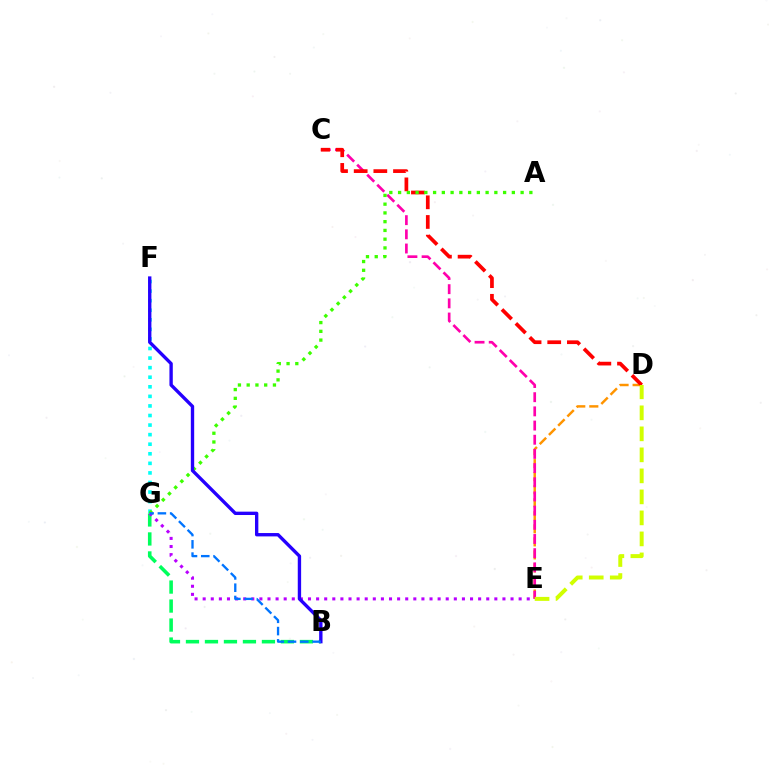{('D', 'E'): [{'color': '#ff9400', 'line_style': 'dashed', 'thickness': 1.77}, {'color': '#d1ff00', 'line_style': 'dashed', 'thickness': 2.85}], ('C', 'E'): [{'color': '#ff00ac', 'line_style': 'dashed', 'thickness': 1.93}], ('F', 'G'): [{'color': '#00fff6', 'line_style': 'dotted', 'thickness': 2.6}], ('C', 'D'): [{'color': '#ff0000', 'line_style': 'dashed', 'thickness': 2.67}], ('A', 'G'): [{'color': '#3dff00', 'line_style': 'dotted', 'thickness': 2.38}], ('B', 'G'): [{'color': '#00ff5c', 'line_style': 'dashed', 'thickness': 2.58}, {'color': '#0074ff', 'line_style': 'dashed', 'thickness': 1.67}], ('E', 'G'): [{'color': '#b900ff', 'line_style': 'dotted', 'thickness': 2.2}], ('B', 'F'): [{'color': '#2500ff', 'line_style': 'solid', 'thickness': 2.42}]}